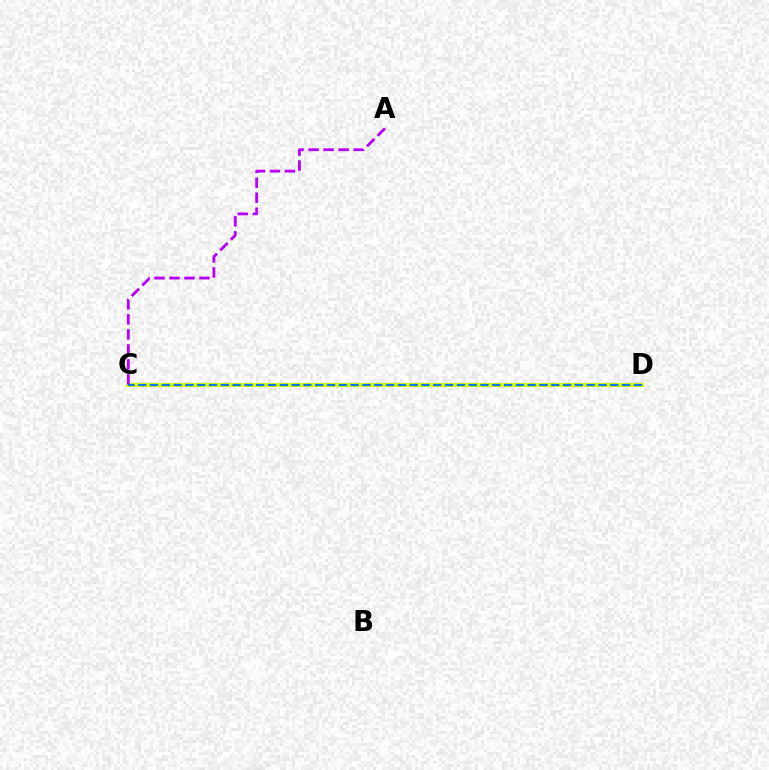{('C', 'D'): [{'color': '#ff0000', 'line_style': 'dashed', 'thickness': 2.94}, {'color': '#00ff5c', 'line_style': 'dashed', 'thickness': 2.8}, {'color': '#d1ff00', 'line_style': 'solid', 'thickness': 2.93}, {'color': '#0074ff', 'line_style': 'dashed', 'thickness': 1.6}], ('A', 'C'): [{'color': '#b900ff', 'line_style': 'dashed', 'thickness': 2.04}]}